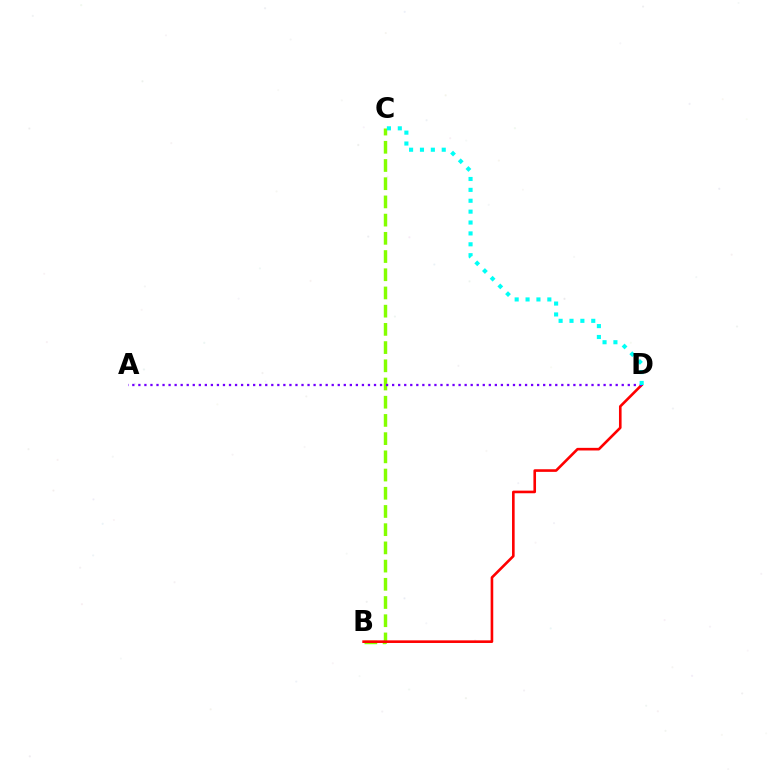{('B', 'C'): [{'color': '#84ff00', 'line_style': 'dashed', 'thickness': 2.47}], ('B', 'D'): [{'color': '#ff0000', 'line_style': 'solid', 'thickness': 1.89}], ('A', 'D'): [{'color': '#7200ff', 'line_style': 'dotted', 'thickness': 1.64}], ('C', 'D'): [{'color': '#00fff6', 'line_style': 'dotted', 'thickness': 2.96}]}